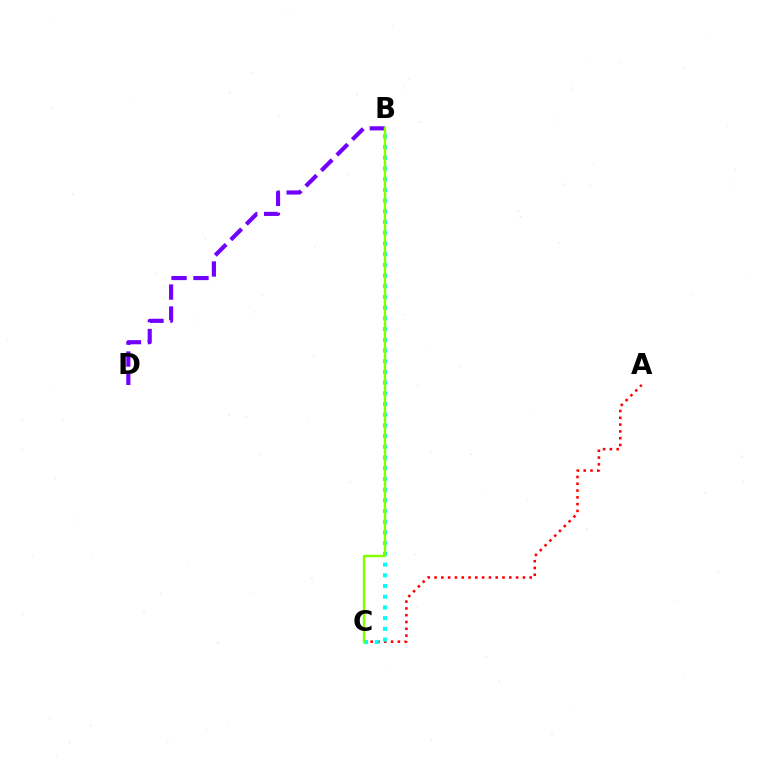{('A', 'C'): [{'color': '#ff0000', 'line_style': 'dotted', 'thickness': 1.85}], ('B', 'D'): [{'color': '#7200ff', 'line_style': 'dashed', 'thickness': 2.98}], ('B', 'C'): [{'color': '#00fff6', 'line_style': 'dotted', 'thickness': 2.91}, {'color': '#84ff00', 'line_style': 'solid', 'thickness': 1.76}]}